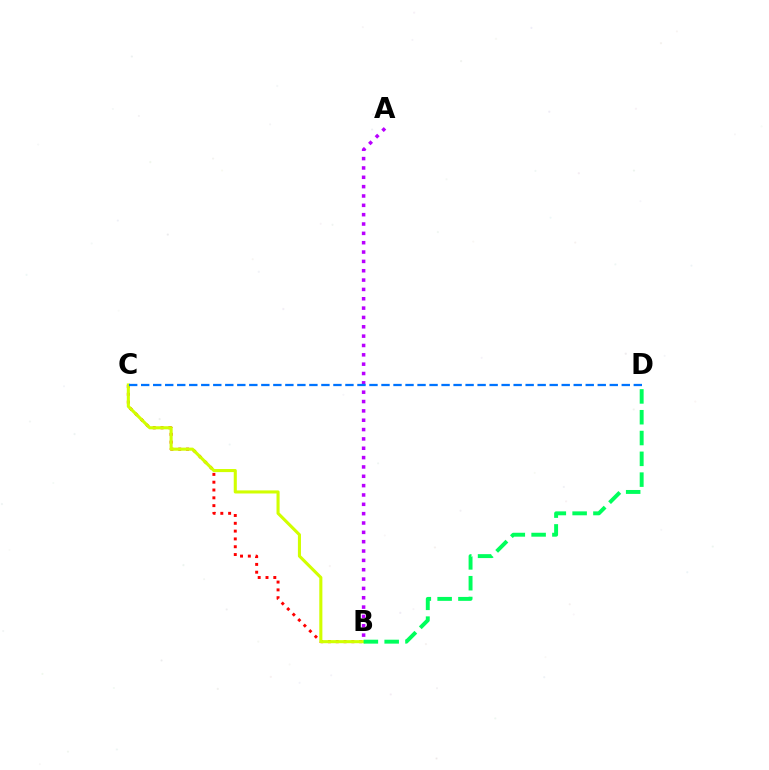{('B', 'C'): [{'color': '#ff0000', 'line_style': 'dotted', 'thickness': 2.12}, {'color': '#d1ff00', 'line_style': 'solid', 'thickness': 2.22}], ('B', 'D'): [{'color': '#00ff5c', 'line_style': 'dashed', 'thickness': 2.83}], ('A', 'B'): [{'color': '#b900ff', 'line_style': 'dotted', 'thickness': 2.54}], ('C', 'D'): [{'color': '#0074ff', 'line_style': 'dashed', 'thickness': 1.63}]}